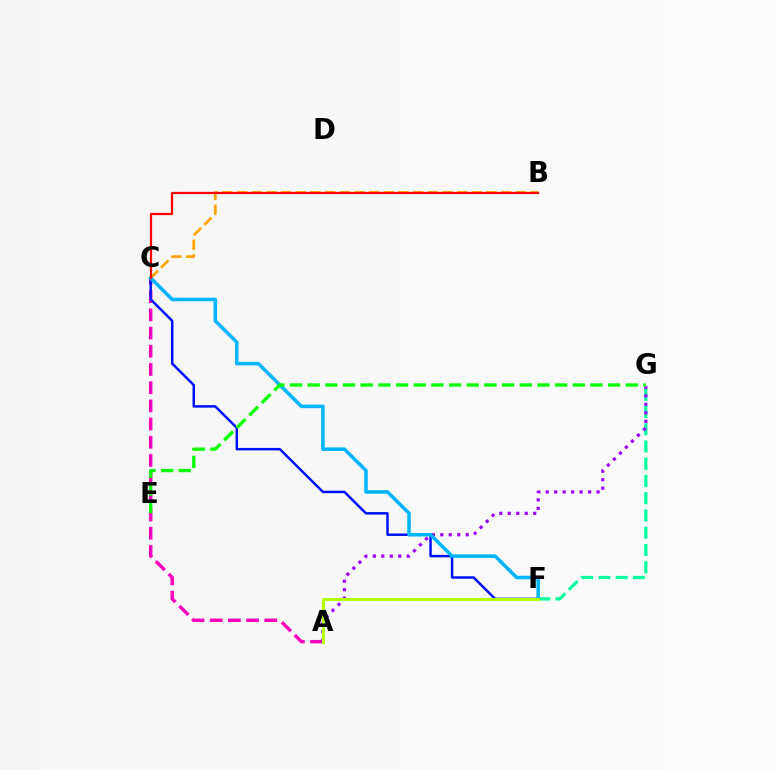{('B', 'C'): [{'color': '#ffa500', 'line_style': 'dashed', 'thickness': 1.99}, {'color': '#ff0000', 'line_style': 'solid', 'thickness': 1.62}], ('A', 'C'): [{'color': '#ff00bd', 'line_style': 'dashed', 'thickness': 2.47}], ('F', 'G'): [{'color': '#00ff9d', 'line_style': 'dashed', 'thickness': 2.34}], ('C', 'F'): [{'color': '#0010ff', 'line_style': 'solid', 'thickness': 1.79}, {'color': '#00b5ff', 'line_style': 'solid', 'thickness': 2.55}], ('A', 'G'): [{'color': '#9b00ff', 'line_style': 'dotted', 'thickness': 2.3}], ('E', 'G'): [{'color': '#08ff00', 'line_style': 'dashed', 'thickness': 2.4}], ('A', 'F'): [{'color': '#b3ff00', 'line_style': 'solid', 'thickness': 2.19}]}